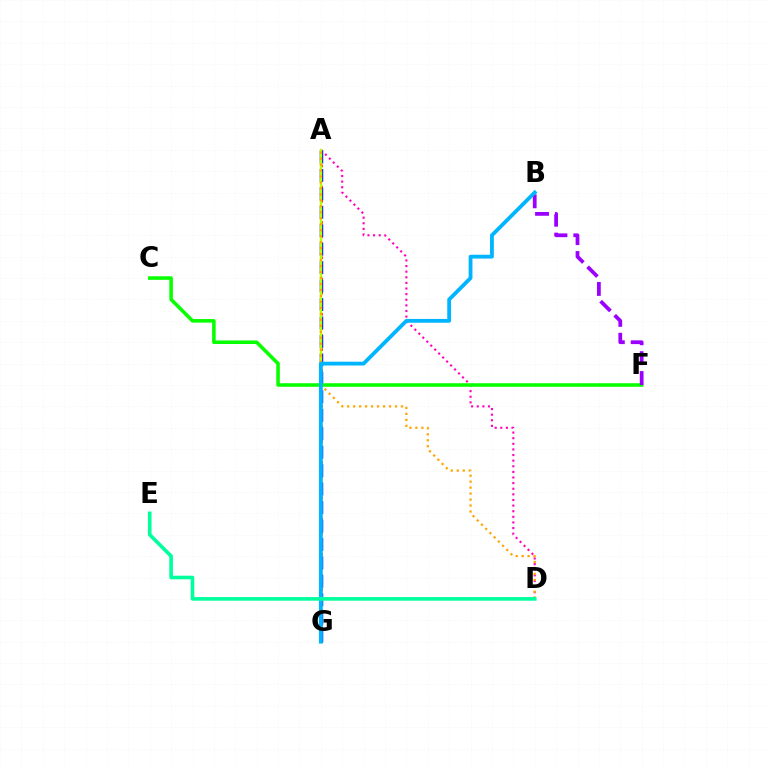{('A', 'G'): [{'color': '#ff0000', 'line_style': 'dotted', 'thickness': 1.92}, {'color': '#0010ff', 'line_style': 'dashed', 'thickness': 2.51}, {'color': '#b3ff00', 'line_style': 'solid', 'thickness': 1.73}], ('A', 'D'): [{'color': '#ff00bd', 'line_style': 'dotted', 'thickness': 1.53}, {'color': '#ffa500', 'line_style': 'dotted', 'thickness': 1.62}], ('C', 'F'): [{'color': '#08ff00', 'line_style': 'solid', 'thickness': 2.56}], ('B', 'F'): [{'color': '#9b00ff', 'line_style': 'dashed', 'thickness': 2.7}], ('B', 'G'): [{'color': '#00b5ff', 'line_style': 'solid', 'thickness': 2.74}], ('D', 'E'): [{'color': '#00ff9d', 'line_style': 'solid', 'thickness': 2.61}]}